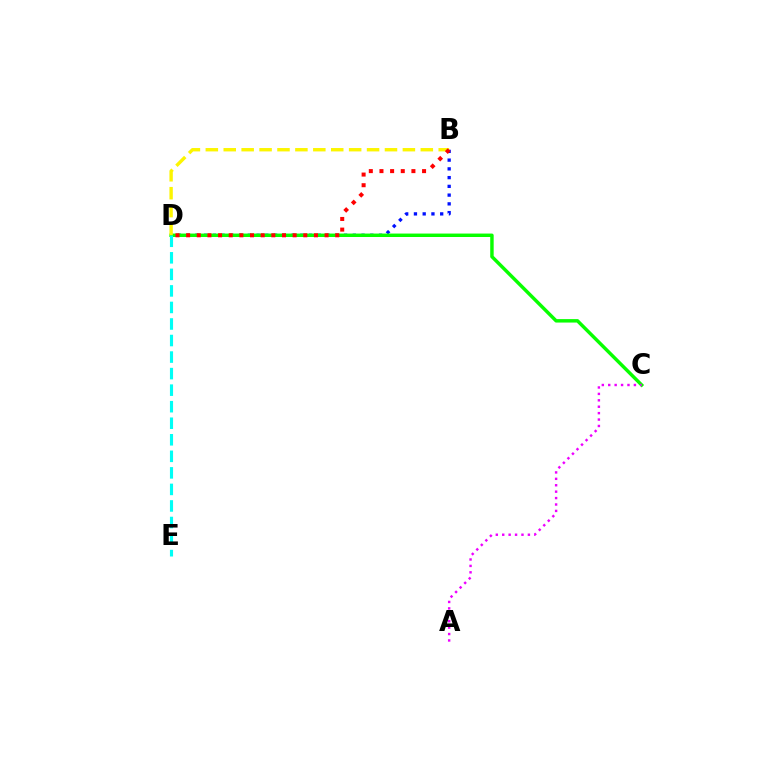{('B', 'D'): [{'color': '#0010ff', 'line_style': 'dotted', 'thickness': 2.38}, {'color': '#fcf500', 'line_style': 'dashed', 'thickness': 2.43}, {'color': '#ff0000', 'line_style': 'dotted', 'thickness': 2.89}], ('C', 'D'): [{'color': '#08ff00', 'line_style': 'solid', 'thickness': 2.48}], ('A', 'C'): [{'color': '#ee00ff', 'line_style': 'dotted', 'thickness': 1.74}], ('D', 'E'): [{'color': '#00fff6', 'line_style': 'dashed', 'thickness': 2.25}]}